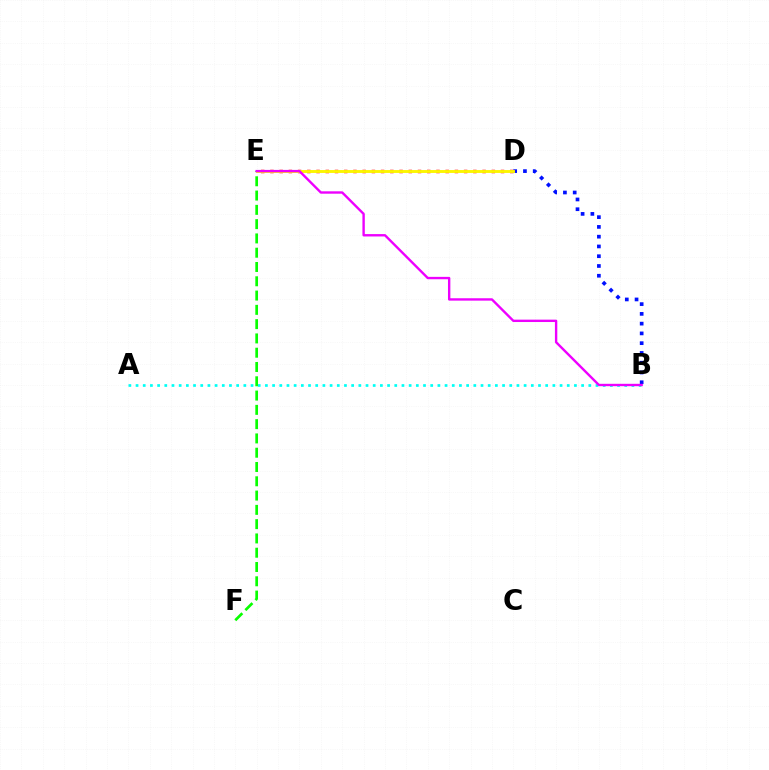{('D', 'E'): [{'color': '#ff0000', 'line_style': 'dotted', 'thickness': 2.51}, {'color': '#fcf500', 'line_style': 'solid', 'thickness': 2.08}], ('A', 'B'): [{'color': '#00fff6', 'line_style': 'dotted', 'thickness': 1.95}], ('B', 'D'): [{'color': '#0010ff', 'line_style': 'dotted', 'thickness': 2.65}], ('E', 'F'): [{'color': '#08ff00', 'line_style': 'dashed', 'thickness': 1.94}], ('B', 'E'): [{'color': '#ee00ff', 'line_style': 'solid', 'thickness': 1.72}]}